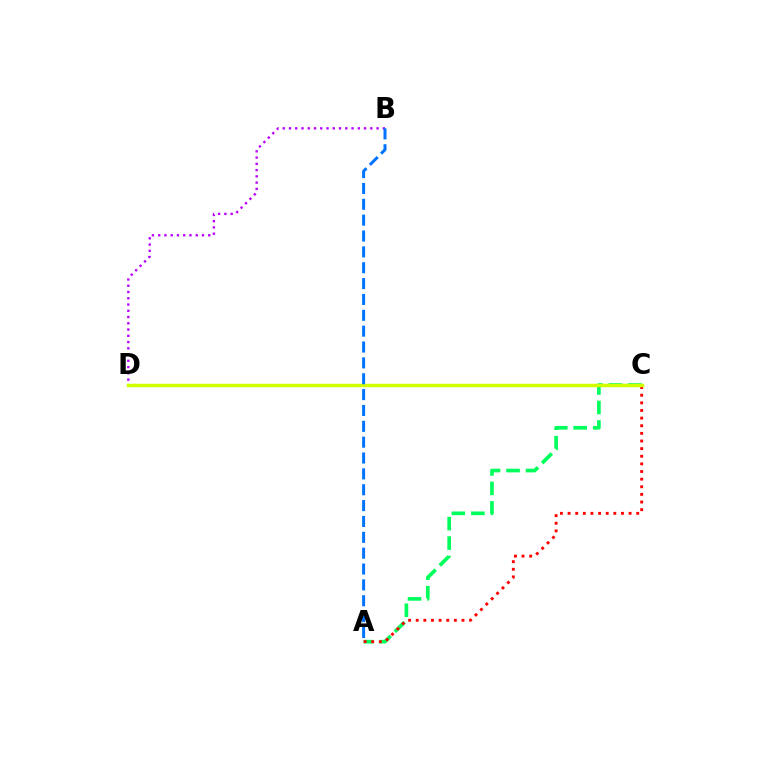{('A', 'C'): [{'color': '#00ff5c', 'line_style': 'dashed', 'thickness': 2.65}, {'color': '#ff0000', 'line_style': 'dotted', 'thickness': 2.07}], ('B', 'D'): [{'color': '#b900ff', 'line_style': 'dotted', 'thickness': 1.7}], ('C', 'D'): [{'color': '#d1ff00', 'line_style': 'solid', 'thickness': 2.5}], ('A', 'B'): [{'color': '#0074ff', 'line_style': 'dashed', 'thickness': 2.15}]}